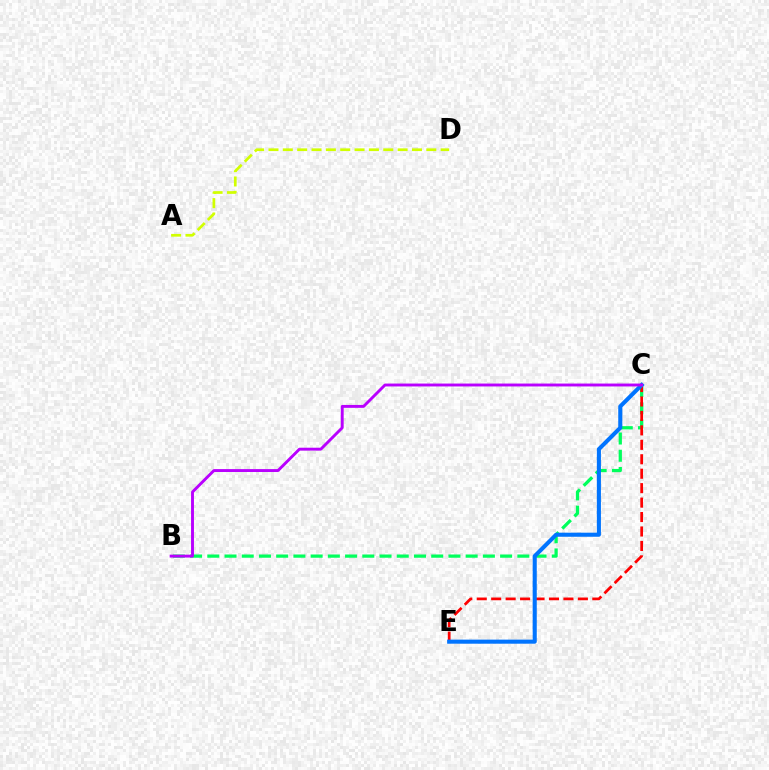{('B', 'C'): [{'color': '#00ff5c', 'line_style': 'dashed', 'thickness': 2.34}, {'color': '#b900ff', 'line_style': 'solid', 'thickness': 2.09}], ('C', 'E'): [{'color': '#ff0000', 'line_style': 'dashed', 'thickness': 1.96}, {'color': '#0074ff', 'line_style': 'solid', 'thickness': 2.94}], ('A', 'D'): [{'color': '#d1ff00', 'line_style': 'dashed', 'thickness': 1.95}]}